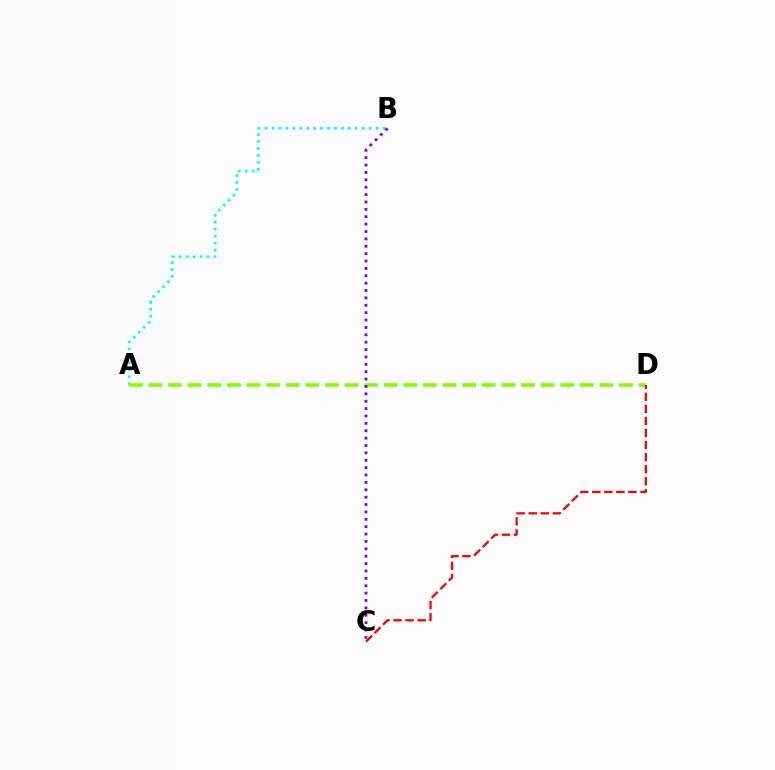{('A', 'B'): [{'color': '#00fff6', 'line_style': 'dotted', 'thickness': 1.89}], ('A', 'D'): [{'color': '#84ff00', 'line_style': 'dashed', 'thickness': 2.66}], ('C', 'D'): [{'color': '#ff0000', 'line_style': 'dashed', 'thickness': 1.64}], ('B', 'C'): [{'color': '#7200ff', 'line_style': 'dotted', 'thickness': 2.01}]}